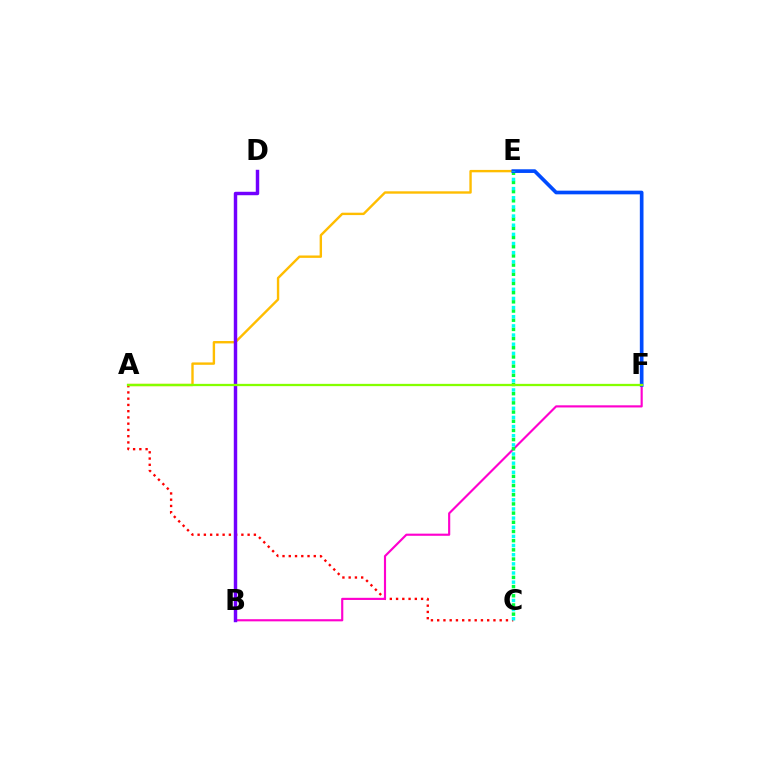{('A', 'C'): [{'color': '#ff0000', 'line_style': 'dotted', 'thickness': 1.7}], ('A', 'E'): [{'color': '#ffbd00', 'line_style': 'solid', 'thickness': 1.72}], ('B', 'F'): [{'color': '#ff00cf', 'line_style': 'solid', 'thickness': 1.55}], ('B', 'D'): [{'color': '#7200ff', 'line_style': 'solid', 'thickness': 2.48}], ('C', 'E'): [{'color': '#00ff39', 'line_style': 'dotted', 'thickness': 2.5}, {'color': '#00fff6', 'line_style': 'dotted', 'thickness': 2.49}], ('E', 'F'): [{'color': '#004bff', 'line_style': 'solid', 'thickness': 2.64}], ('A', 'F'): [{'color': '#84ff00', 'line_style': 'solid', 'thickness': 1.64}]}